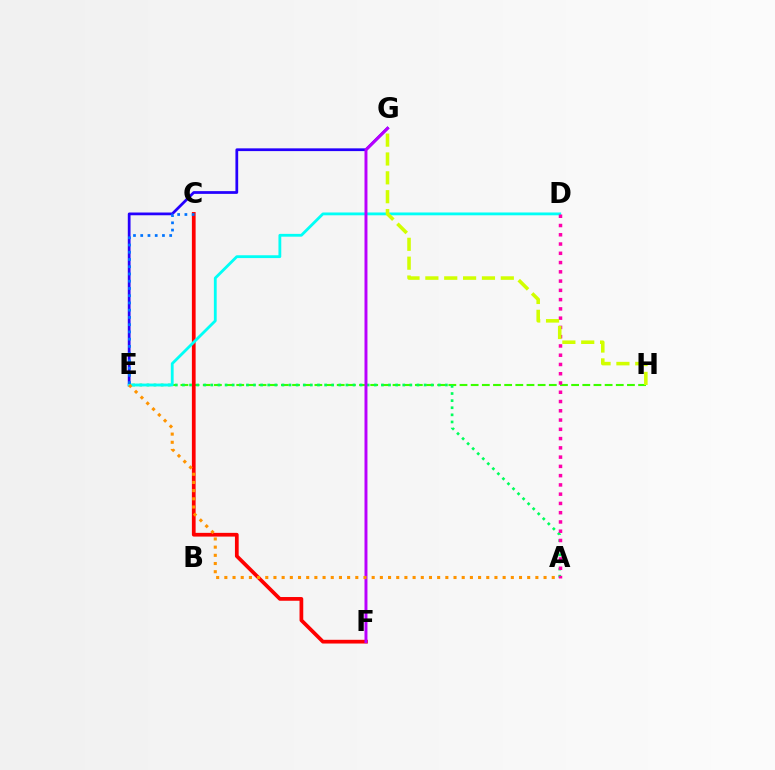{('E', 'H'): [{'color': '#3dff00', 'line_style': 'dashed', 'thickness': 1.52}], ('E', 'G'): [{'color': '#2500ff', 'line_style': 'solid', 'thickness': 1.98}], ('C', 'F'): [{'color': '#ff0000', 'line_style': 'solid', 'thickness': 2.68}], ('A', 'E'): [{'color': '#00ff5c', 'line_style': 'dotted', 'thickness': 1.93}, {'color': '#ff9400', 'line_style': 'dotted', 'thickness': 2.22}], ('D', 'E'): [{'color': '#00fff6', 'line_style': 'solid', 'thickness': 2.03}], ('A', 'D'): [{'color': '#ff00ac', 'line_style': 'dotted', 'thickness': 2.52}], ('F', 'G'): [{'color': '#b900ff', 'line_style': 'solid', 'thickness': 2.13}], ('G', 'H'): [{'color': '#d1ff00', 'line_style': 'dashed', 'thickness': 2.56}], ('C', 'E'): [{'color': '#0074ff', 'line_style': 'dotted', 'thickness': 1.97}]}